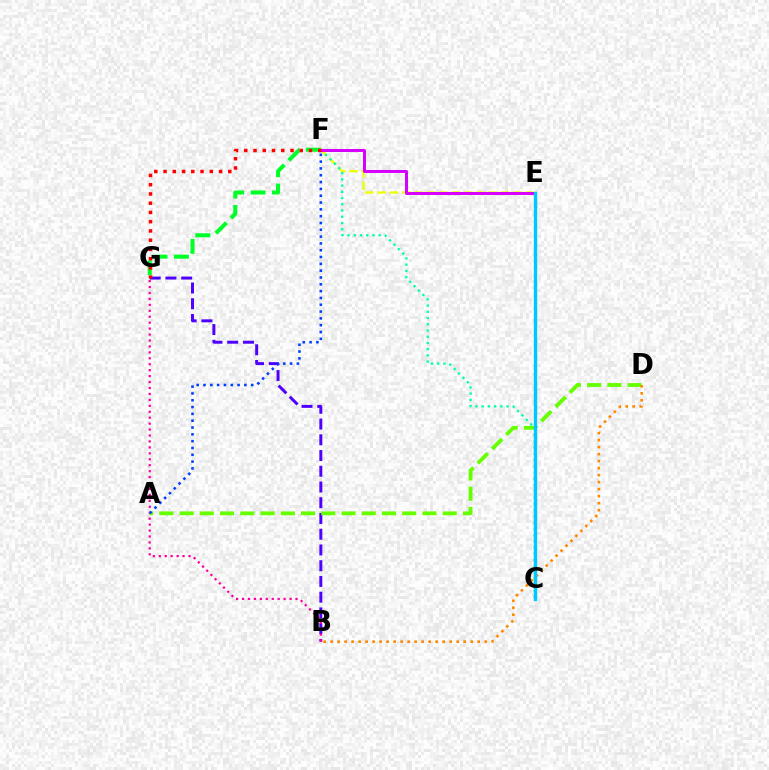{('B', 'G'): [{'color': '#4f00ff', 'line_style': 'dashed', 'thickness': 2.14}, {'color': '#ff00a0', 'line_style': 'dotted', 'thickness': 1.61}], ('E', 'F'): [{'color': '#eeff00', 'line_style': 'dashed', 'thickness': 1.68}, {'color': '#d600ff', 'line_style': 'solid', 'thickness': 2.17}], ('C', 'F'): [{'color': '#00ffaf', 'line_style': 'dotted', 'thickness': 1.69}], ('F', 'G'): [{'color': '#00ff27', 'line_style': 'dashed', 'thickness': 2.9}, {'color': '#ff0000', 'line_style': 'dotted', 'thickness': 2.51}], ('A', 'D'): [{'color': '#66ff00', 'line_style': 'dashed', 'thickness': 2.75}], ('B', 'D'): [{'color': '#ff8800', 'line_style': 'dotted', 'thickness': 1.9}], ('C', 'E'): [{'color': '#00c7ff', 'line_style': 'solid', 'thickness': 2.45}], ('A', 'F'): [{'color': '#003fff', 'line_style': 'dotted', 'thickness': 1.85}]}